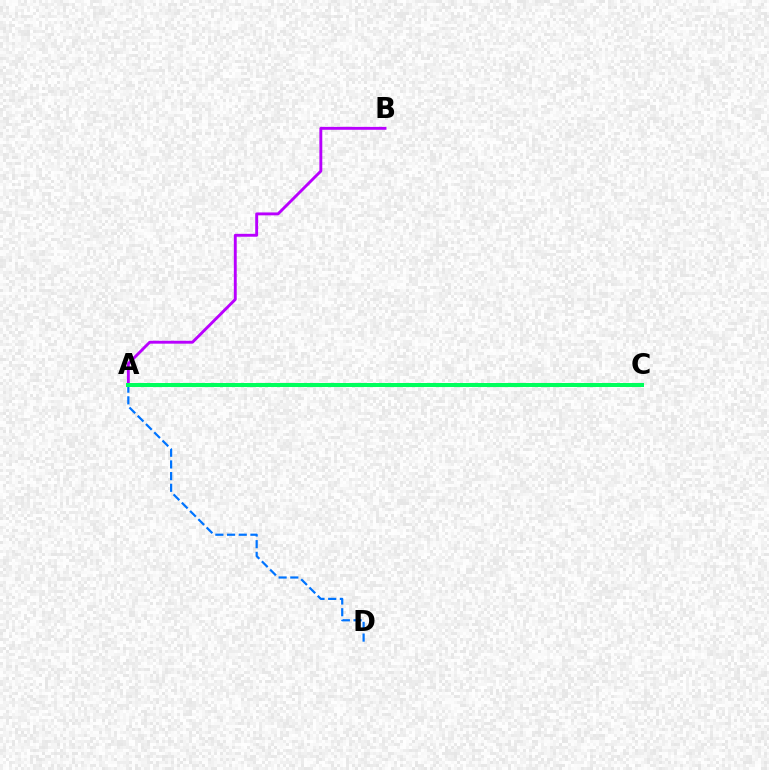{('A', 'D'): [{'color': '#0074ff', 'line_style': 'dashed', 'thickness': 1.59}], ('A', 'C'): [{'color': '#ff0000', 'line_style': 'dashed', 'thickness': 1.74}, {'color': '#d1ff00', 'line_style': 'dotted', 'thickness': 2.61}, {'color': '#00ff5c', 'line_style': 'solid', 'thickness': 2.89}], ('A', 'B'): [{'color': '#b900ff', 'line_style': 'solid', 'thickness': 2.09}]}